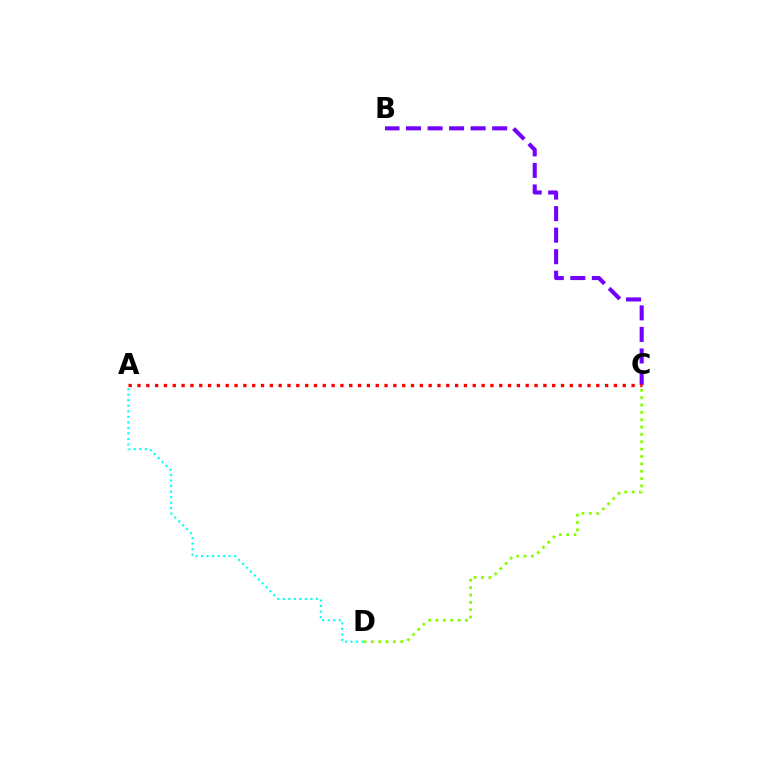{('B', 'C'): [{'color': '#7200ff', 'line_style': 'dashed', 'thickness': 2.93}], ('A', 'D'): [{'color': '#00fff6', 'line_style': 'dotted', 'thickness': 1.5}], ('A', 'C'): [{'color': '#ff0000', 'line_style': 'dotted', 'thickness': 2.4}], ('C', 'D'): [{'color': '#84ff00', 'line_style': 'dotted', 'thickness': 2.0}]}